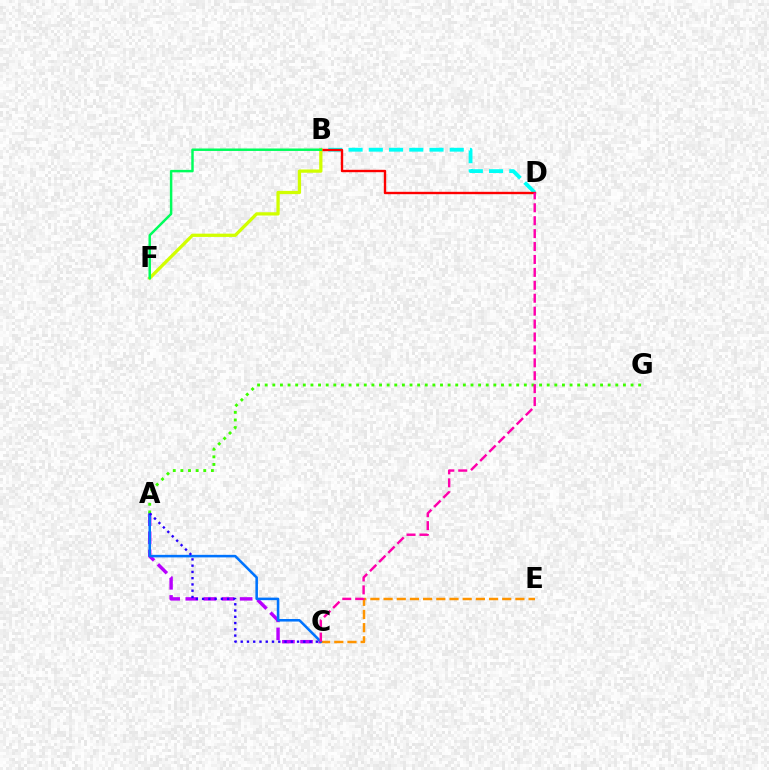{('A', 'C'): [{'color': '#b900ff', 'line_style': 'dashed', 'thickness': 2.46}, {'color': '#0074ff', 'line_style': 'solid', 'thickness': 1.84}, {'color': '#2500ff', 'line_style': 'dotted', 'thickness': 1.7}], ('B', 'D'): [{'color': '#00fff6', 'line_style': 'dashed', 'thickness': 2.75}, {'color': '#ff0000', 'line_style': 'solid', 'thickness': 1.72}], ('C', 'E'): [{'color': '#ff9400', 'line_style': 'dashed', 'thickness': 1.79}], ('B', 'F'): [{'color': '#d1ff00', 'line_style': 'solid', 'thickness': 2.35}, {'color': '#00ff5c', 'line_style': 'solid', 'thickness': 1.78}], ('A', 'G'): [{'color': '#3dff00', 'line_style': 'dotted', 'thickness': 2.07}], ('C', 'D'): [{'color': '#ff00ac', 'line_style': 'dashed', 'thickness': 1.76}]}